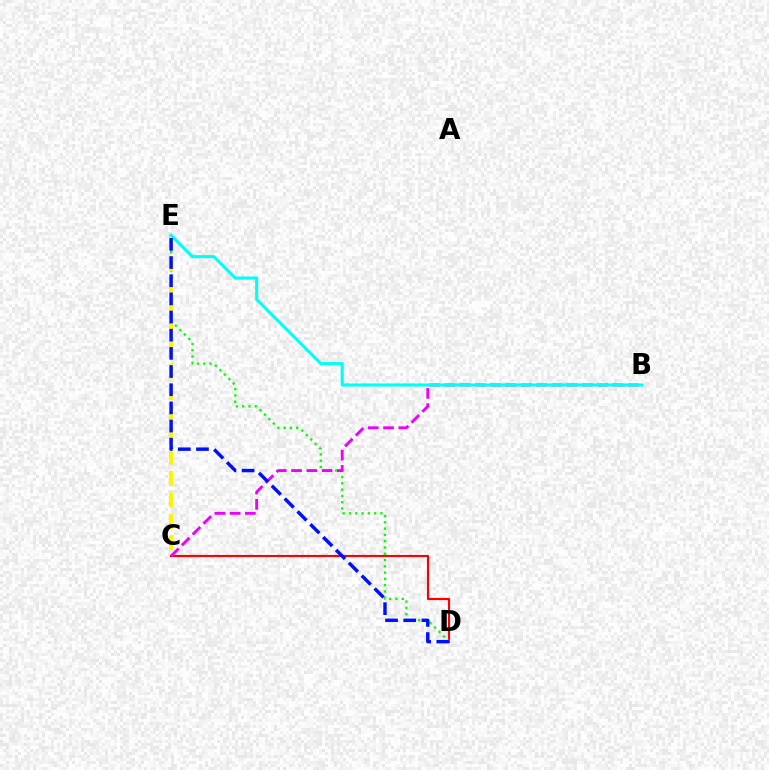{('C', 'D'): [{'color': '#ff0000', 'line_style': 'solid', 'thickness': 1.53}], ('D', 'E'): [{'color': '#08ff00', 'line_style': 'dotted', 'thickness': 1.71}, {'color': '#0010ff', 'line_style': 'dashed', 'thickness': 2.47}], ('C', 'E'): [{'color': '#fcf500', 'line_style': 'dashed', 'thickness': 2.91}], ('B', 'C'): [{'color': '#ee00ff', 'line_style': 'dashed', 'thickness': 2.08}], ('B', 'E'): [{'color': '#00fff6', 'line_style': 'solid', 'thickness': 2.23}]}